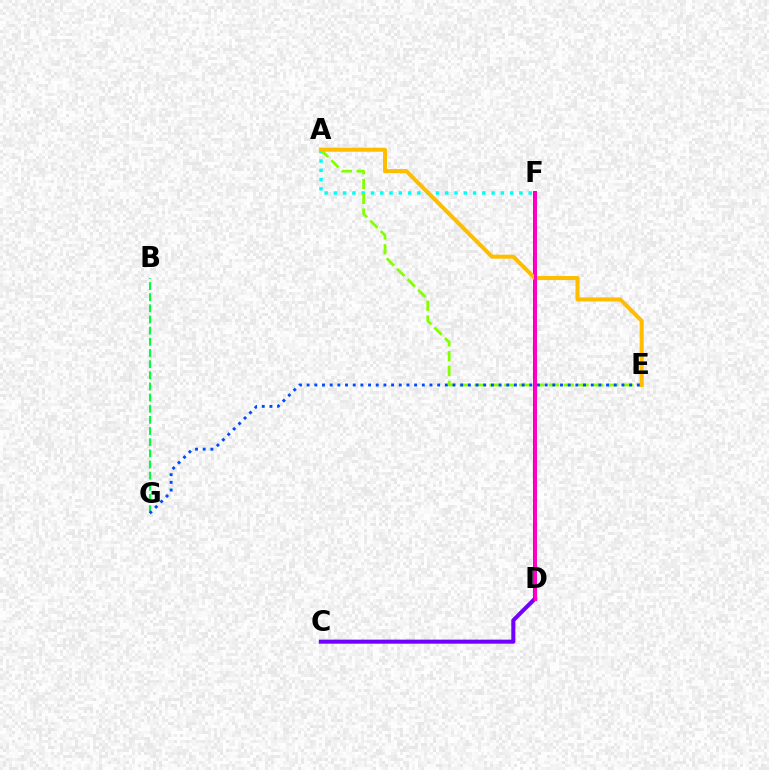{('C', 'D'): [{'color': '#7200ff', 'line_style': 'solid', 'thickness': 2.92}], ('A', 'F'): [{'color': '#00fff6', 'line_style': 'dotted', 'thickness': 2.52}], ('A', 'E'): [{'color': '#84ff00', 'line_style': 'dashed', 'thickness': 2.01}, {'color': '#ffbd00', 'line_style': 'solid', 'thickness': 2.91}], ('D', 'F'): [{'color': '#ff0000', 'line_style': 'solid', 'thickness': 2.76}, {'color': '#ff00cf', 'line_style': 'solid', 'thickness': 2.1}], ('B', 'G'): [{'color': '#00ff39', 'line_style': 'dashed', 'thickness': 1.52}], ('E', 'G'): [{'color': '#004bff', 'line_style': 'dotted', 'thickness': 2.09}]}